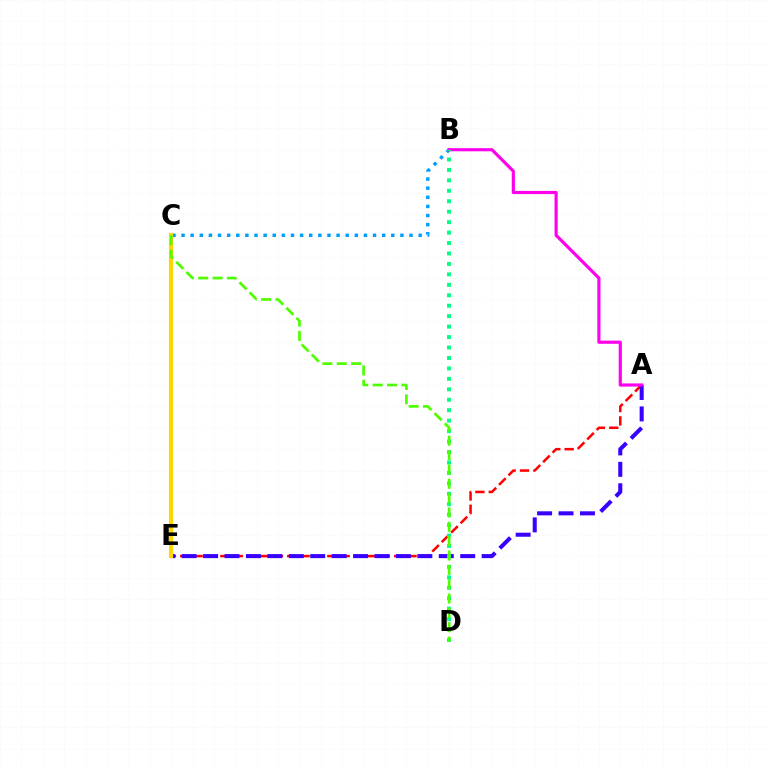{('B', 'C'): [{'color': '#009eff', 'line_style': 'dotted', 'thickness': 2.48}], ('A', 'E'): [{'color': '#ff0000', 'line_style': 'dashed', 'thickness': 1.82}, {'color': '#3700ff', 'line_style': 'dashed', 'thickness': 2.91}], ('C', 'E'): [{'color': '#ffd500', 'line_style': 'solid', 'thickness': 2.98}], ('A', 'B'): [{'color': '#ff00ed', 'line_style': 'solid', 'thickness': 2.28}], ('B', 'D'): [{'color': '#00ff86', 'line_style': 'dotted', 'thickness': 2.84}], ('C', 'D'): [{'color': '#4fff00', 'line_style': 'dashed', 'thickness': 1.95}]}